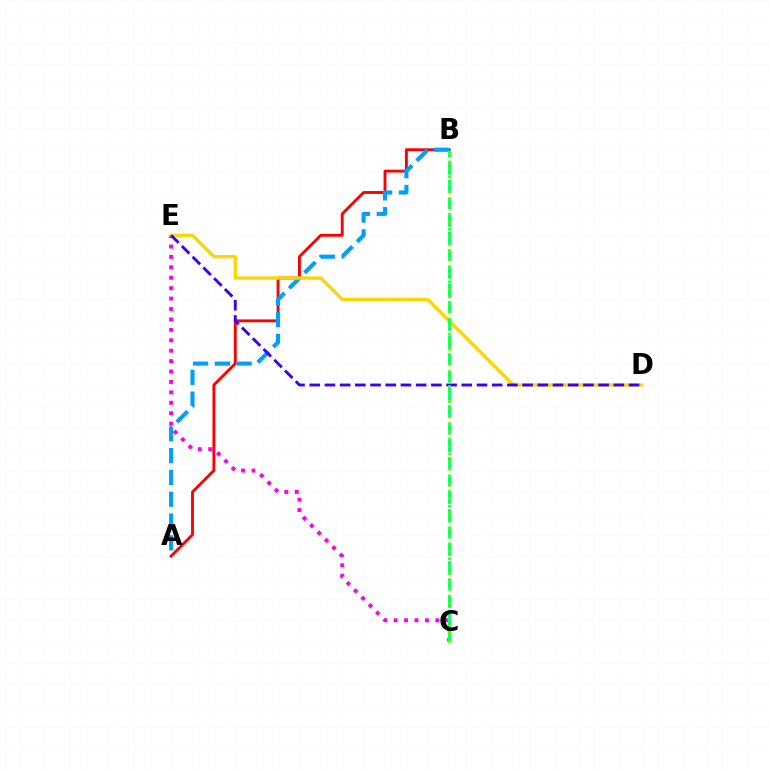{('A', 'B'): [{'color': '#ff0000', 'line_style': 'solid', 'thickness': 2.07}, {'color': '#009eff', 'line_style': 'dashed', 'thickness': 2.96}], ('C', 'E'): [{'color': '#ff00ed', 'line_style': 'dotted', 'thickness': 2.83}], ('D', 'E'): [{'color': '#ffd500', 'line_style': 'solid', 'thickness': 2.38}, {'color': '#3700ff', 'line_style': 'dashed', 'thickness': 2.07}], ('B', 'C'): [{'color': '#00ff86', 'line_style': 'dashed', 'thickness': 2.35}, {'color': '#4fff00', 'line_style': 'dotted', 'thickness': 2.03}]}